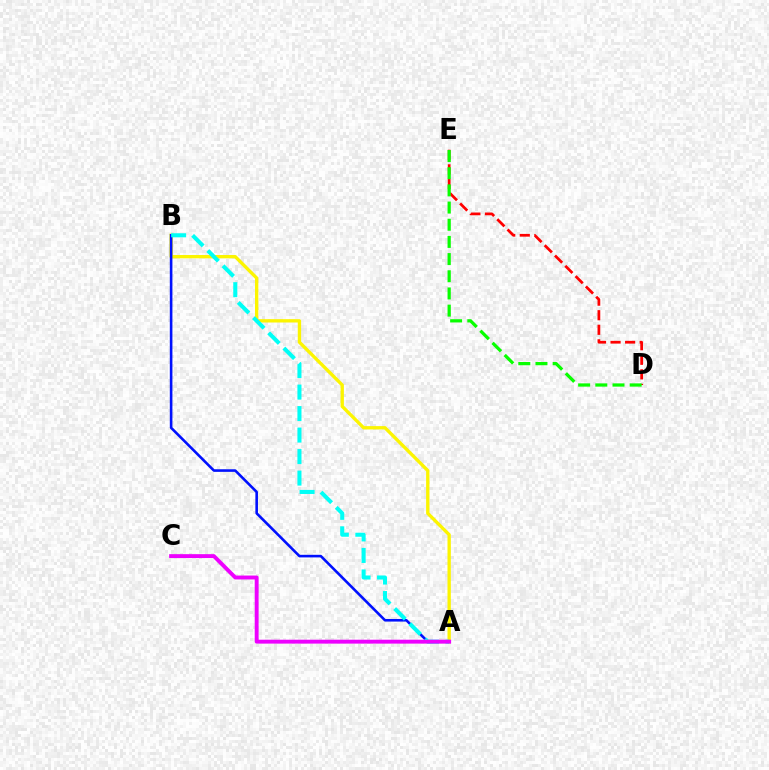{('A', 'B'): [{'color': '#fcf500', 'line_style': 'solid', 'thickness': 2.4}, {'color': '#0010ff', 'line_style': 'solid', 'thickness': 1.87}, {'color': '#00fff6', 'line_style': 'dashed', 'thickness': 2.92}], ('D', 'E'): [{'color': '#ff0000', 'line_style': 'dashed', 'thickness': 1.98}, {'color': '#08ff00', 'line_style': 'dashed', 'thickness': 2.33}], ('A', 'C'): [{'color': '#ee00ff', 'line_style': 'solid', 'thickness': 2.81}]}